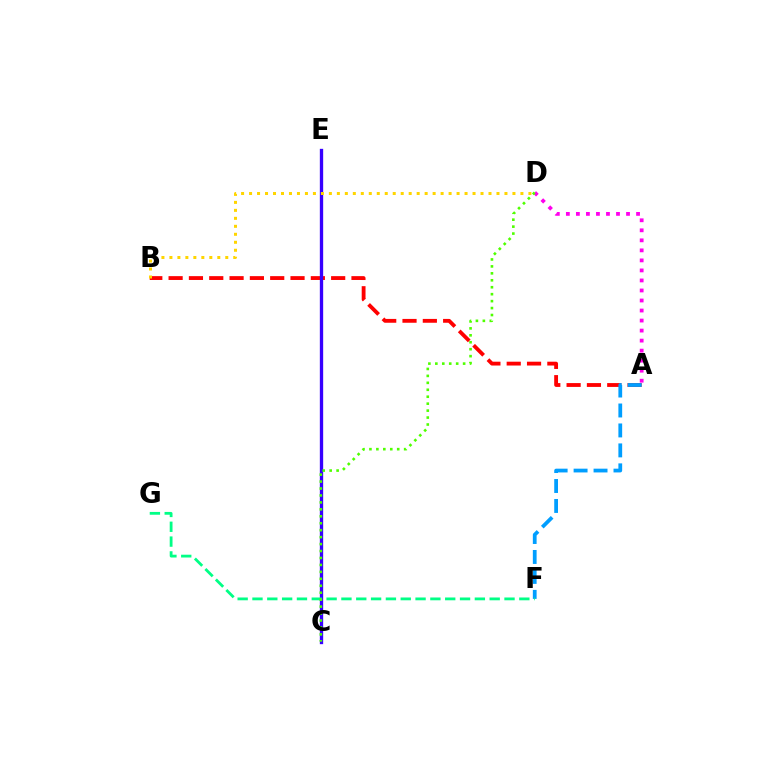{('A', 'B'): [{'color': '#ff0000', 'line_style': 'dashed', 'thickness': 2.76}], ('A', 'F'): [{'color': '#009eff', 'line_style': 'dashed', 'thickness': 2.71}], ('A', 'D'): [{'color': '#ff00ed', 'line_style': 'dotted', 'thickness': 2.72}], ('C', 'E'): [{'color': '#3700ff', 'line_style': 'solid', 'thickness': 2.4}], ('F', 'G'): [{'color': '#00ff86', 'line_style': 'dashed', 'thickness': 2.01}], ('C', 'D'): [{'color': '#4fff00', 'line_style': 'dotted', 'thickness': 1.89}], ('B', 'D'): [{'color': '#ffd500', 'line_style': 'dotted', 'thickness': 2.17}]}